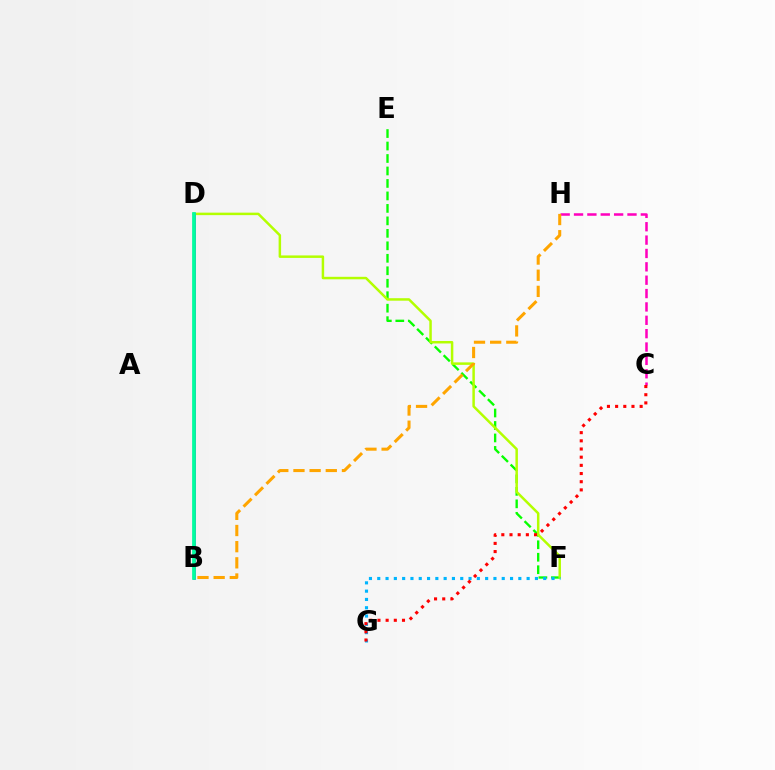{('E', 'F'): [{'color': '#08ff00', 'line_style': 'dashed', 'thickness': 1.69}], ('C', 'H'): [{'color': '#ff00bd', 'line_style': 'dashed', 'thickness': 1.82}], ('D', 'F'): [{'color': '#b3ff00', 'line_style': 'solid', 'thickness': 1.79}], ('F', 'G'): [{'color': '#00b5ff', 'line_style': 'dotted', 'thickness': 2.25}], ('C', 'G'): [{'color': '#ff0000', 'line_style': 'dotted', 'thickness': 2.22}], ('B', 'D'): [{'color': '#9b00ff', 'line_style': 'solid', 'thickness': 1.85}, {'color': '#0010ff', 'line_style': 'solid', 'thickness': 1.63}, {'color': '#00ff9d', 'line_style': 'solid', 'thickness': 2.66}], ('B', 'H'): [{'color': '#ffa500', 'line_style': 'dashed', 'thickness': 2.2}]}